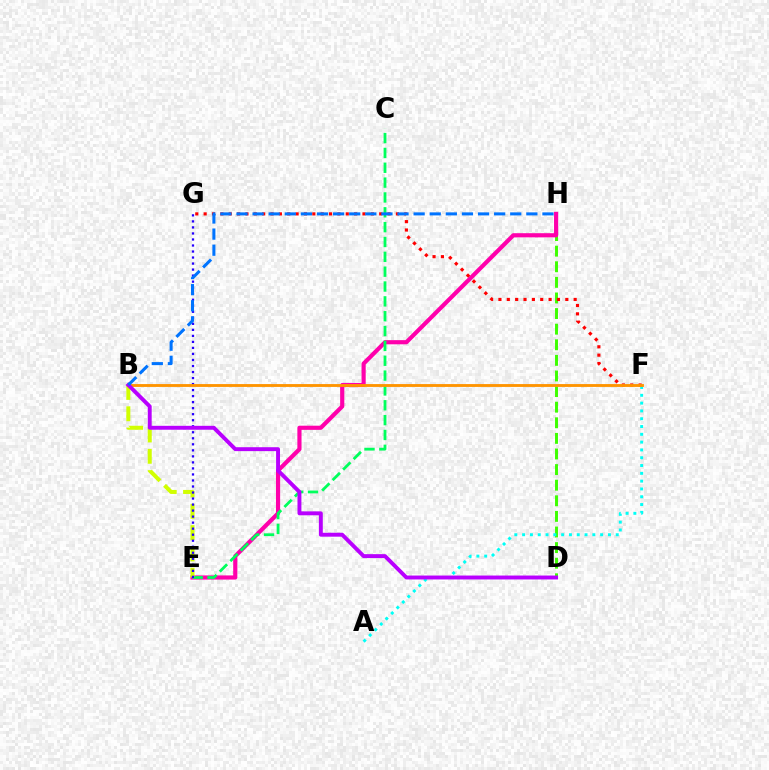{('D', 'H'): [{'color': '#3dff00', 'line_style': 'dashed', 'thickness': 2.12}], ('E', 'H'): [{'color': '#ff00ac', 'line_style': 'solid', 'thickness': 2.99}], ('C', 'E'): [{'color': '#00ff5c', 'line_style': 'dashed', 'thickness': 2.02}], ('B', 'E'): [{'color': '#d1ff00', 'line_style': 'dashed', 'thickness': 2.9}], ('A', 'F'): [{'color': '#00fff6', 'line_style': 'dotted', 'thickness': 2.12}], ('E', 'G'): [{'color': '#2500ff', 'line_style': 'dotted', 'thickness': 1.64}], ('F', 'G'): [{'color': '#ff0000', 'line_style': 'dotted', 'thickness': 2.27}], ('B', 'F'): [{'color': '#ff9400', 'line_style': 'solid', 'thickness': 2.05}], ('B', 'D'): [{'color': '#b900ff', 'line_style': 'solid', 'thickness': 2.82}], ('B', 'H'): [{'color': '#0074ff', 'line_style': 'dashed', 'thickness': 2.19}]}